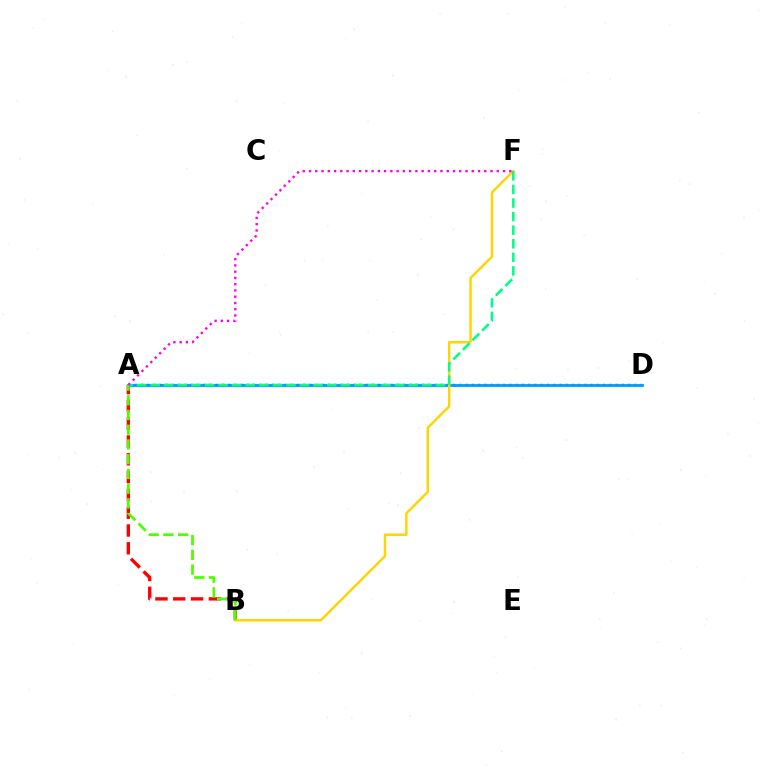{('A', 'B'): [{'color': '#ff0000', 'line_style': 'dashed', 'thickness': 2.42}, {'color': '#4fff00', 'line_style': 'dashed', 'thickness': 2.0}], ('A', 'D'): [{'color': '#3700ff', 'line_style': 'dotted', 'thickness': 1.7}, {'color': '#009eff', 'line_style': 'solid', 'thickness': 2.05}], ('B', 'F'): [{'color': '#ffd500', 'line_style': 'solid', 'thickness': 1.77}], ('A', 'F'): [{'color': '#00ff86', 'line_style': 'dashed', 'thickness': 1.85}, {'color': '#ff00ed', 'line_style': 'dotted', 'thickness': 1.7}]}